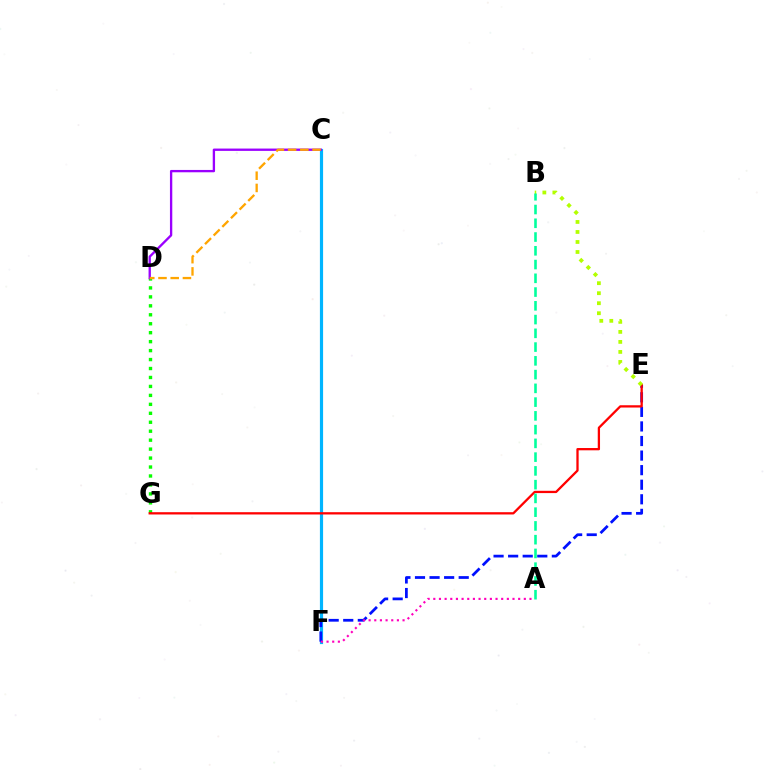{('C', 'F'): [{'color': '#00b5ff', 'line_style': 'solid', 'thickness': 2.29}], ('D', 'G'): [{'color': '#08ff00', 'line_style': 'dotted', 'thickness': 2.43}], ('E', 'F'): [{'color': '#0010ff', 'line_style': 'dashed', 'thickness': 1.98}], ('E', 'G'): [{'color': '#ff0000', 'line_style': 'solid', 'thickness': 1.65}], ('B', 'E'): [{'color': '#b3ff00', 'line_style': 'dotted', 'thickness': 2.72}], ('C', 'D'): [{'color': '#9b00ff', 'line_style': 'solid', 'thickness': 1.68}, {'color': '#ffa500', 'line_style': 'dashed', 'thickness': 1.66}], ('A', 'B'): [{'color': '#00ff9d', 'line_style': 'dashed', 'thickness': 1.87}], ('A', 'F'): [{'color': '#ff00bd', 'line_style': 'dotted', 'thickness': 1.54}]}